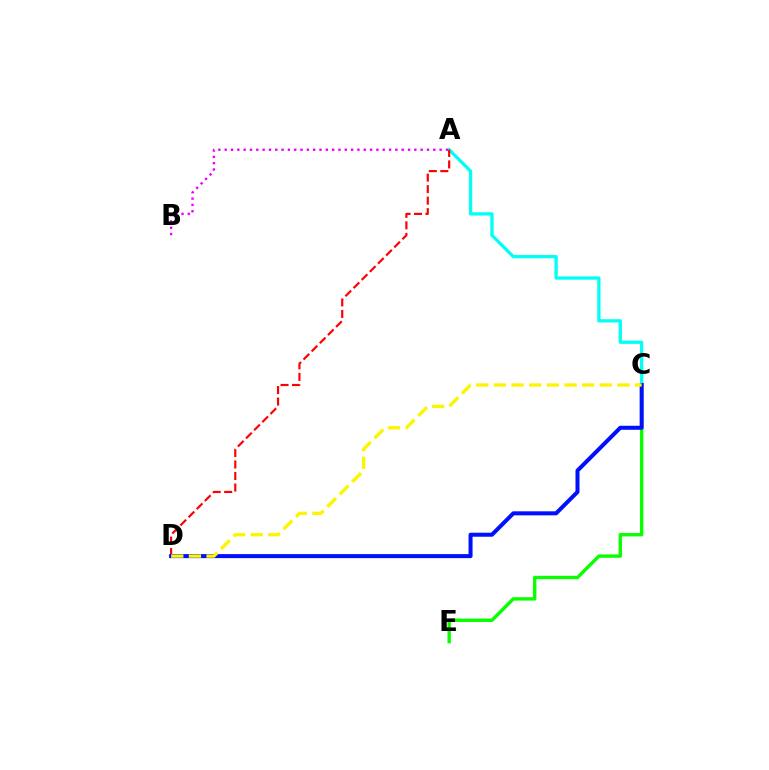{('A', 'C'): [{'color': '#00fff6', 'line_style': 'solid', 'thickness': 2.35}], ('C', 'E'): [{'color': '#08ff00', 'line_style': 'solid', 'thickness': 2.42}], ('A', 'D'): [{'color': '#ff0000', 'line_style': 'dashed', 'thickness': 1.56}], ('C', 'D'): [{'color': '#0010ff', 'line_style': 'solid', 'thickness': 2.9}, {'color': '#fcf500', 'line_style': 'dashed', 'thickness': 2.4}], ('A', 'B'): [{'color': '#ee00ff', 'line_style': 'dotted', 'thickness': 1.72}]}